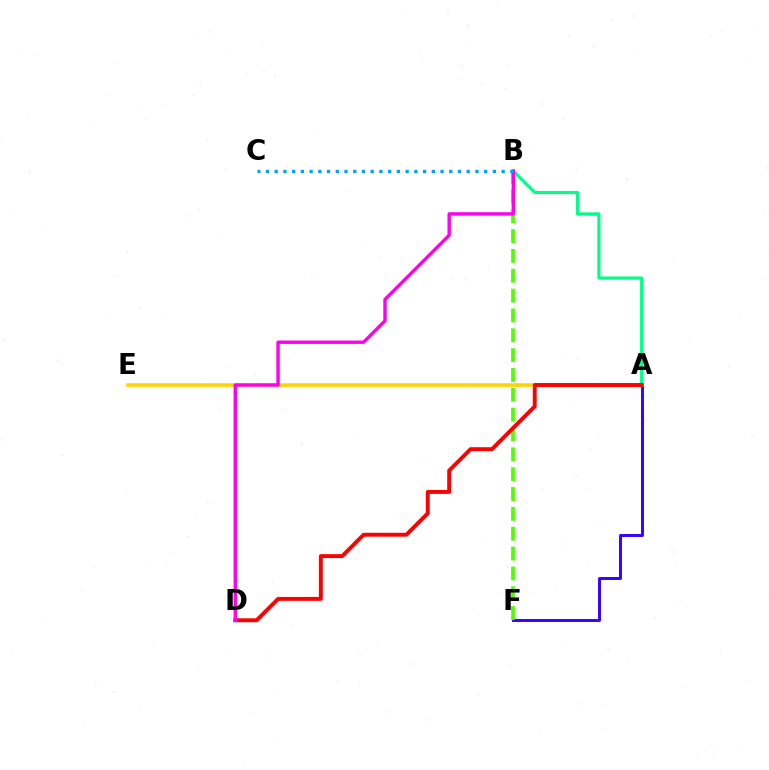{('A', 'B'): [{'color': '#00ff86', 'line_style': 'solid', 'thickness': 2.26}], ('A', 'F'): [{'color': '#3700ff', 'line_style': 'solid', 'thickness': 2.12}], ('B', 'F'): [{'color': '#4fff00', 'line_style': 'dashed', 'thickness': 2.7}], ('A', 'E'): [{'color': '#ffd500', 'line_style': 'solid', 'thickness': 2.58}], ('A', 'D'): [{'color': '#ff0000', 'line_style': 'solid', 'thickness': 2.81}], ('B', 'D'): [{'color': '#ff00ed', 'line_style': 'solid', 'thickness': 2.44}], ('B', 'C'): [{'color': '#009eff', 'line_style': 'dotted', 'thickness': 2.37}]}